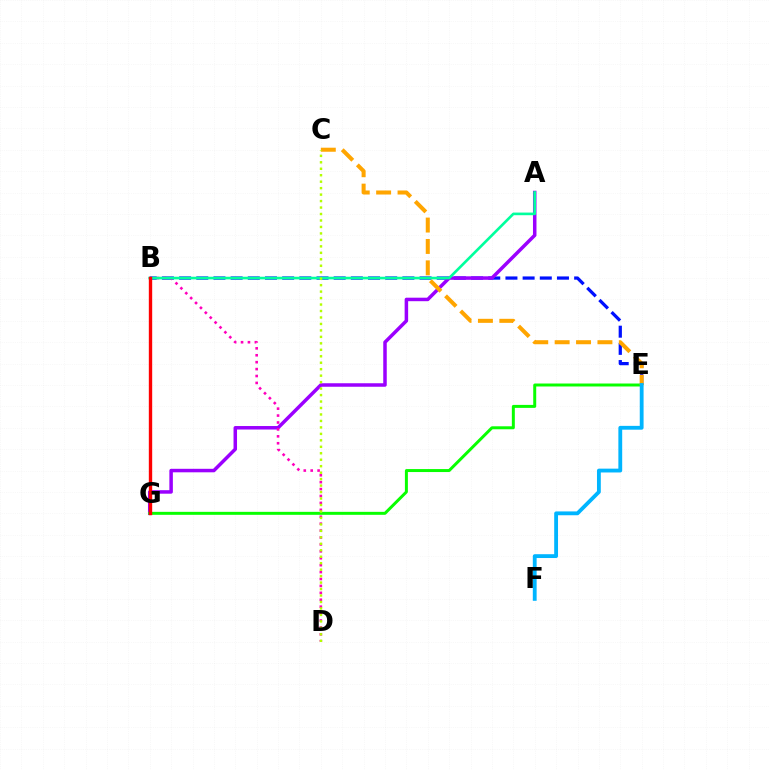{('B', 'E'): [{'color': '#0010ff', 'line_style': 'dashed', 'thickness': 2.33}], ('A', 'G'): [{'color': '#9b00ff', 'line_style': 'solid', 'thickness': 2.52}], ('B', 'D'): [{'color': '#ff00bd', 'line_style': 'dotted', 'thickness': 1.88}], ('A', 'B'): [{'color': '#00ff9d', 'line_style': 'solid', 'thickness': 1.9}], ('E', 'G'): [{'color': '#08ff00', 'line_style': 'solid', 'thickness': 2.14}], ('C', 'E'): [{'color': '#ffa500', 'line_style': 'dashed', 'thickness': 2.91}], ('C', 'D'): [{'color': '#b3ff00', 'line_style': 'dotted', 'thickness': 1.76}], ('E', 'F'): [{'color': '#00b5ff', 'line_style': 'solid', 'thickness': 2.75}], ('B', 'G'): [{'color': '#ff0000', 'line_style': 'solid', 'thickness': 2.42}]}